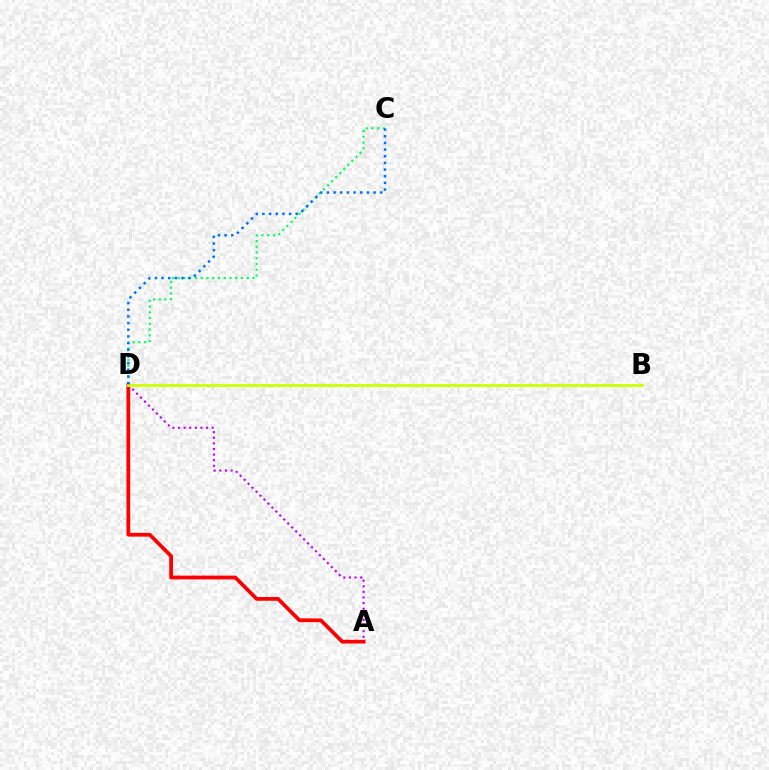{('C', 'D'): [{'color': '#00ff5c', 'line_style': 'dotted', 'thickness': 1.56}, {'color': '#0074ff', 'line_style': 'dotted', 'thickness': 1.81}], ('A', 'D'): [{'color': '#ff0000', 'line_style': 'solid', 'thickness': 2.71}, {'color': '#b900ff', 'line_style': 'dotted', 'thickness': 1.52}], ('B', 'D'): [{'color': '#d1ff00', 'line_style': 'solid', 'thickness': 2.02}]}